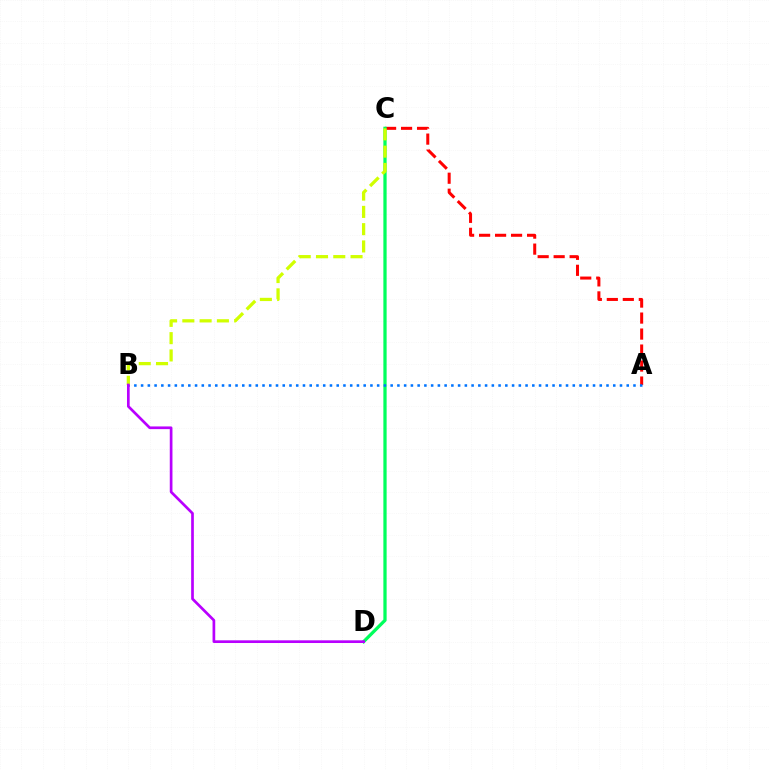{('A', 'C'): [{'color': '#ff0000', 'line_style': 'dashed', 'thickness': 2.17}], ('C', 'D'): [{'color': '#00ff5c', 'line_style': 'solid', 'thickness': 2.35}], ('A', 'B'): [{'color': '#0074ff', 'line_style': 'dotted', 'thickness': 1.83}], ('B', 'C'): [{'color': '#d1ff00', 'line_style': 'dashed', 'thickness': 2.35}], ('B', 'D'): [{'color': '#b900ff', 'line_style': 'solid', 'thickness': 1.94}]}